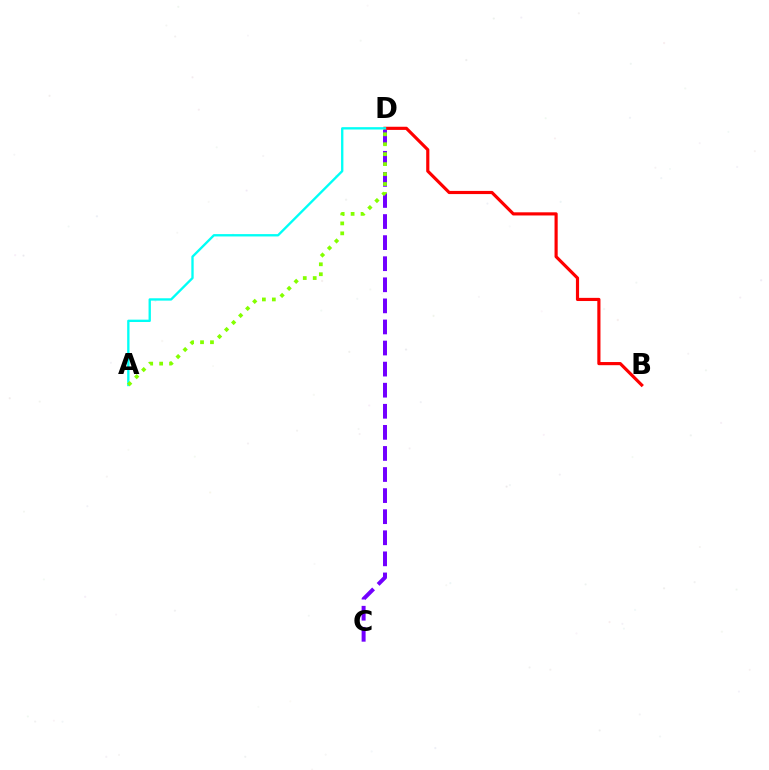{('B', 'D'): [{'color': '#ff0000', 'line_style': 'solid', 'thickness': 2.27}], ('C', 'D'): [{'color': '#7200ff', 'line_style': 'dashed', 'thickness': 2.86}], ('A', 'D'): [{'color': '#00fff6', 'line_style': 'solid', 'thickness': 1.69}, {'color': '#84ff00', 'line_style': 'dotted', 'thickness': 2.7}]}